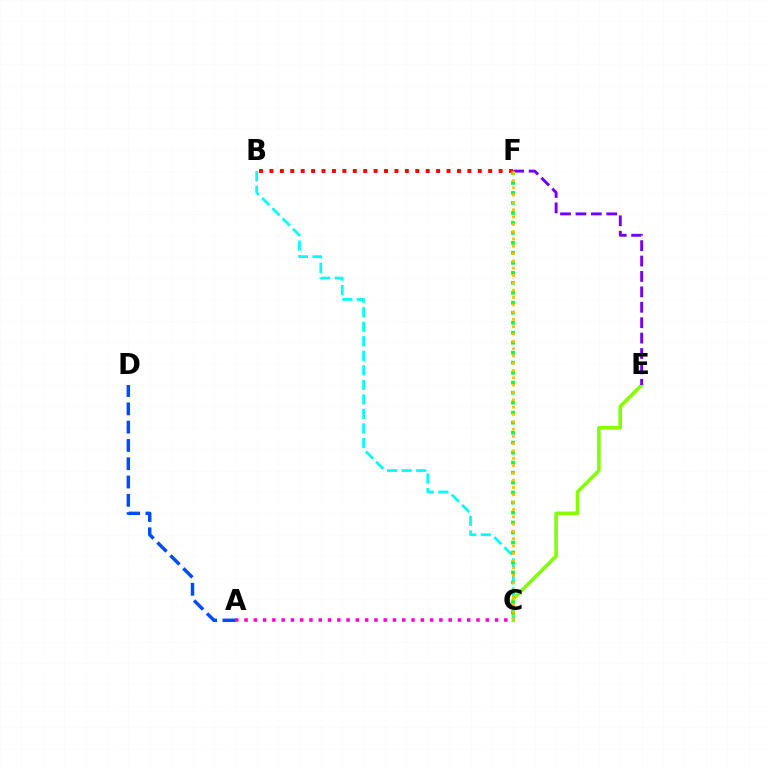{('C', 'E'): [{'color': '#84ff00', 'line_style': 'solid', 'thickness': 2.59}], ('E', 'F'): [{'color': '#7200ff', 'line_style': 'dashed', 'thickness': 2.09}], ('B', 'F'): [{'color': '#ff0000', 'line_style': 'dotted', 'thickness': 2.83}], ('A', 'C'): [{'color': '#ff00cf', 'line_style': 'dotted', 'thickness': 2.52}], ('B', 'C'): [{'color': '#00fff6', 'line_style': 'dashed', 'thickness': 1.97}], ('A', 'D'): [{'color': '#004bff', 'line_style': 'dashed', 'thickness': 2.49}], ('C', 'F'): [{'color': '#00ff39', 'line_style': 'dotted', 'thickness': 2.71}, {'color': '#ffbd00', 'line_style': 'dotted', 'thickness': 1.99}]}